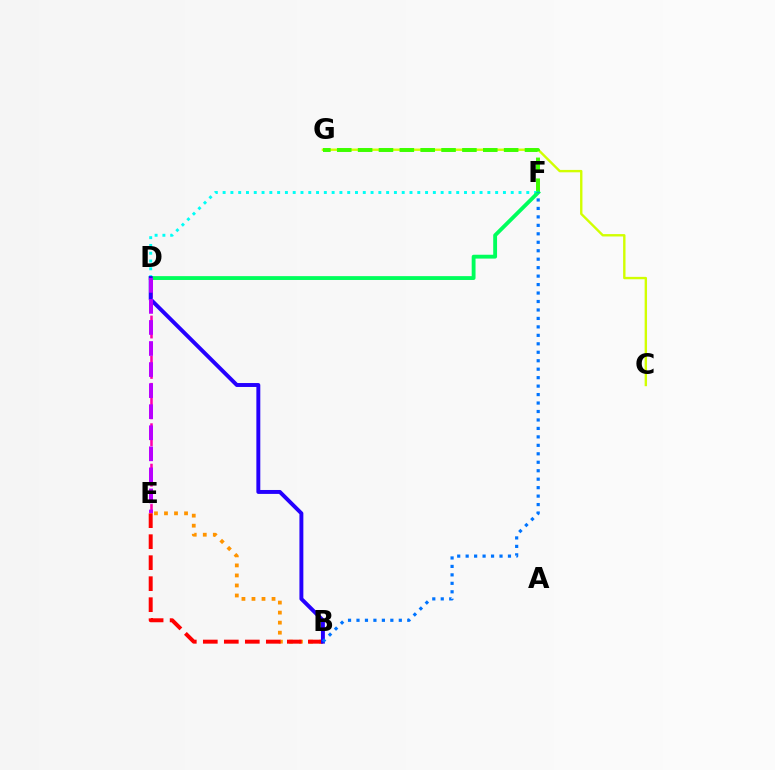{('D', 'E'): [{'color': '#ff00ac', 'line_style': 'dashed', 'thickness': 1.83}, {'color': '#b900ff', 'line_style': 'dashed', 'thickness': 2.86}], ('C', 'G'): [{'color': '#d1ff00', 'line_style': 'solid', 'thickness': 1.72}], ('B', 'E'): [{'color': '#ff9400', 'line_style': 'dotted', 'thickness': 2.73}, {'color': '#ff0000', 'line_style': 'dashed', 'thickness': 2.85}], ('F', 'G'): [{'color': '#3dff00', 'line_style': 'dashed', 'thickness': 2.83}], ('D', 'F'): [{'color': '#00fff6', 'line_style': 'dotted', 'thickness': 2.12}, {'color': '#00ff5c', 'line_style': 'solid', 'thickness': 2.77}], ('B', 'D'): [{'color': '#2500ff', 'line_style': 'solid', 'thickness': 2.83}], ('B', 'F'): [{'color': '#0074ff', 'line_style': 'dotted', 'thickness': 2.3}]}